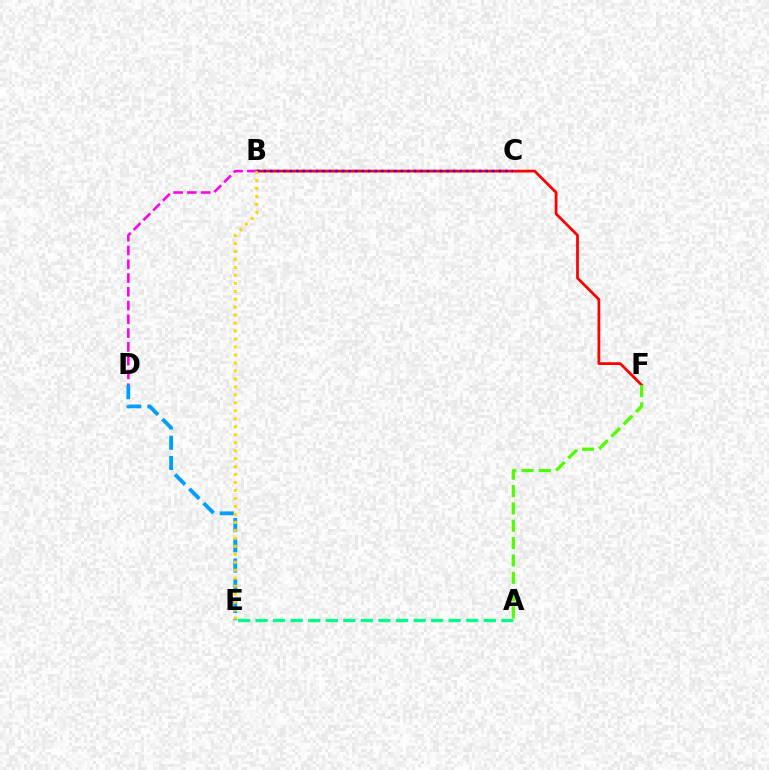{('B', 'F'): [{'color': '#ff0000', 'line_style': 'solid', 'thickness': 1.99}], ('D', 'E'): [{'color': '#009eff', 'line_style': 'dashed', 'thickness': 2.75}], ('B', 'D'): [{'color': '#ff00ed', 'line_style': 'dashed', 'thickness': 1.87}], ('A', 'F'): [{'color': '#4fff00', 'line_style': 'dashed', 'thickness': 2.36}], ('B', 'C'): [{'color': '#3700ff', 'line_style': 'dotted', 'thickness': 1.77}], ('A', 'E'): [{'color': '#00ff86', 'line_style': 'dashed', 'thickness': 2.38}], ('B', 'E'): [{'color': '#ffd500', 'line_style': 'dotted', 'thickness': 2.17}]}